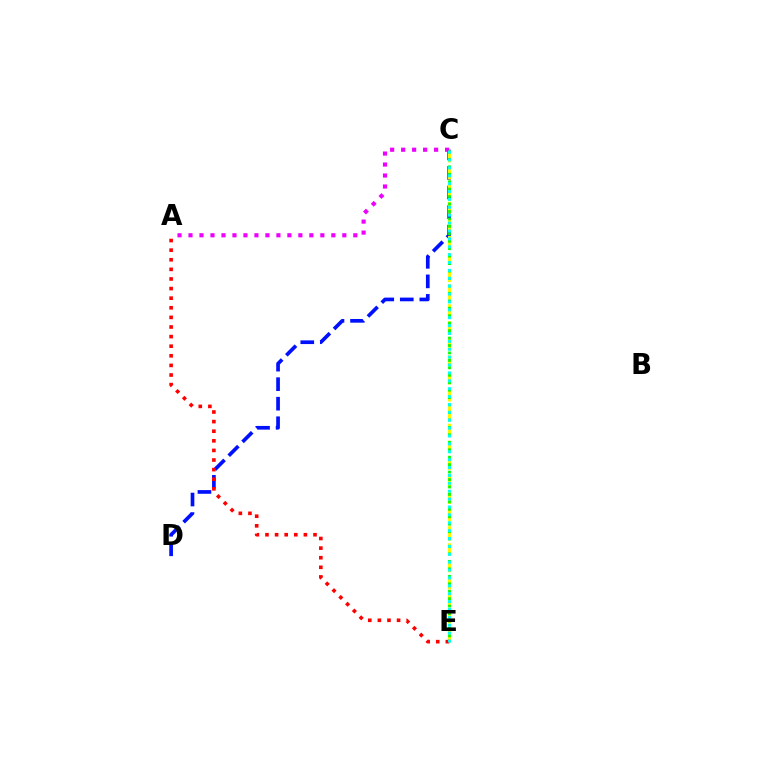{('C', 'D'): [{'color': '#0010ff', 'line_style': 'dashed', 'thickness': 2.65}], ('C', 'E'): [{'color': '#fcf500', 'line_style': 'dashed', 'thickness': 2.32}, {'color': '#08ff00', 'line_style': 'dotted', 'thickness': 2.02}, {'color': '#00fff6', 'line_style': 'dotted', 'thickness': 2.14}], ('A', 'C'): [{'color': '#ee00ff', 'line_style': 'dotted', 'thickness': 2.99}], ('A', 'E'): [{'color': '#ff0000', 'line_style': 'dotted', 'thickness': 2.61}]}